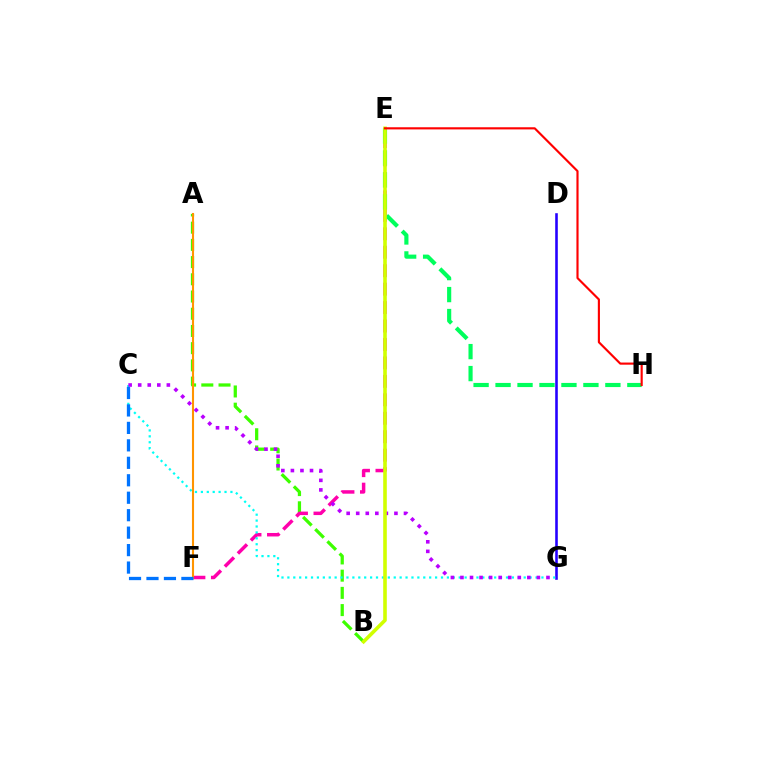{('A', 'B'): [{'color': '#3dff00', 'line_style': 'dashed', 'thickness': 2.34}], ('D', 'G'): [{'color': '#2500ff', 'line_style': 'solid', 'thickness': 1.86}], ('E', 'F'): [{'color': '#ff00ac', 'line_style': 'dashed', 'thickness': 2.51}], ('E', 'H'): [{'color': '#00ff5c', 'line_style': 'dashed', 'thickness': 2.98}, {'color': '#ff0000', 'line_style': 'solid', 'thickness': 1.55}], ('C', 'G'): [{'color': '#00fff6', 'line_style': 'dotted', 'thickness': 1.61}, {'color': '#b900ff', 'line_style': 'dotted', 'thickness': 2.6}], ('B', 'E'): [{'color': '#d1ff00', 'line_style': 'solid', 'thickness': 2.6}], ('A', 'F'): [{'color': '#ff9400', 'line_style': 'solid', 'thickness': 1.51}], ('C', 'F'): [{'color': '#0074ff', 'line_style': 'dashed', 'thickness': 2.37}]}